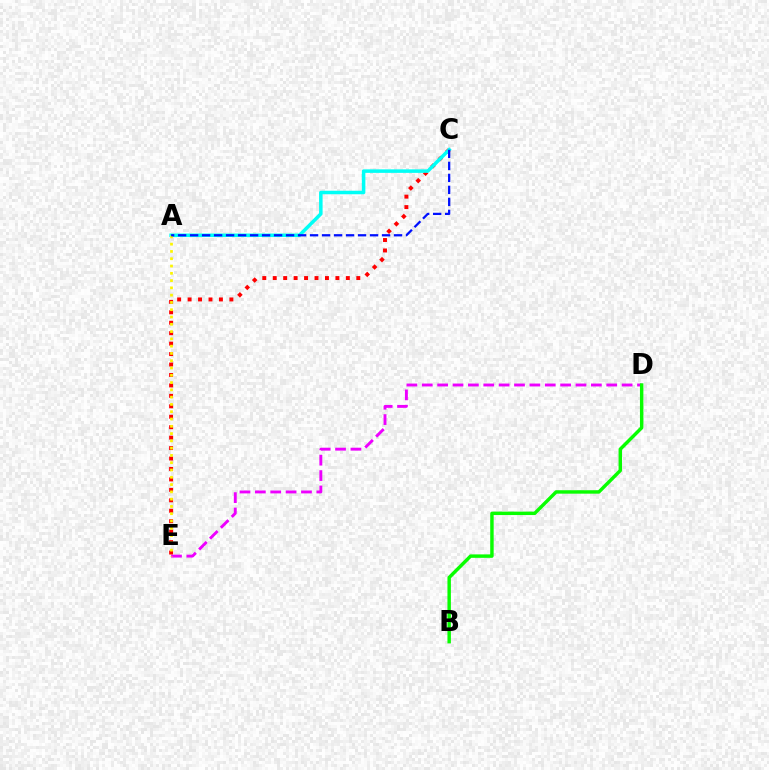{('D', 'E'): [{'color': '#ee00ff', 'line_style': 'dashed', 'thickness': 2.09}], ('B', 'D'): [{'color': '#08ff00', 'line_style': 'solid', 'thickness': 2.47}], ('C', 'E'): [{'color': '#ff0000', 'line_style': 'dotted', 'thickness': 2.84}], ('A', 'C'): [{'color': '#00fff6', 'line_style': 'solid', 'thickness': 2.52}, {'color': '#0010ff', 'line_style': 'dashed', 'thickness': 1.63}], ('A', 'E'): [{'color': '#fcf500', 'line_style': 'dotted', 'thickness': 1.98}]}